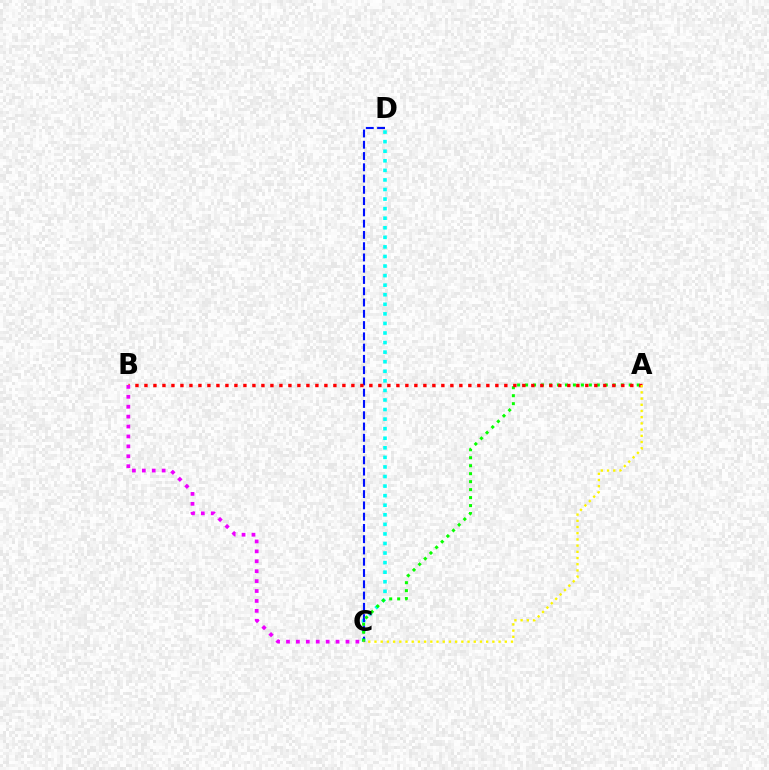{('C', 'D'): [{'color': '#00fff6', 'line_style': 'dotted', 'thickness': 2.6}, {'color': '#0010ff', 'line_style': 'dashed', 'thickness': 1.53}], ('A', 'C'): [{'color': '#08ff00', 'line_style': 'dotted', 'thickness': 2.17}, {'color': '#fcf500', 'line_style': 'dotted', 'thickness': 1.69}], ('A', 'B'): [{'color': '#ff0000', 'line_style': 'dotted', 'thickness': 2.44}], ('B', 'C'): [{'color': '#ee00ff', 'line_style': 'dotted', 'thickness': 2.69}]}